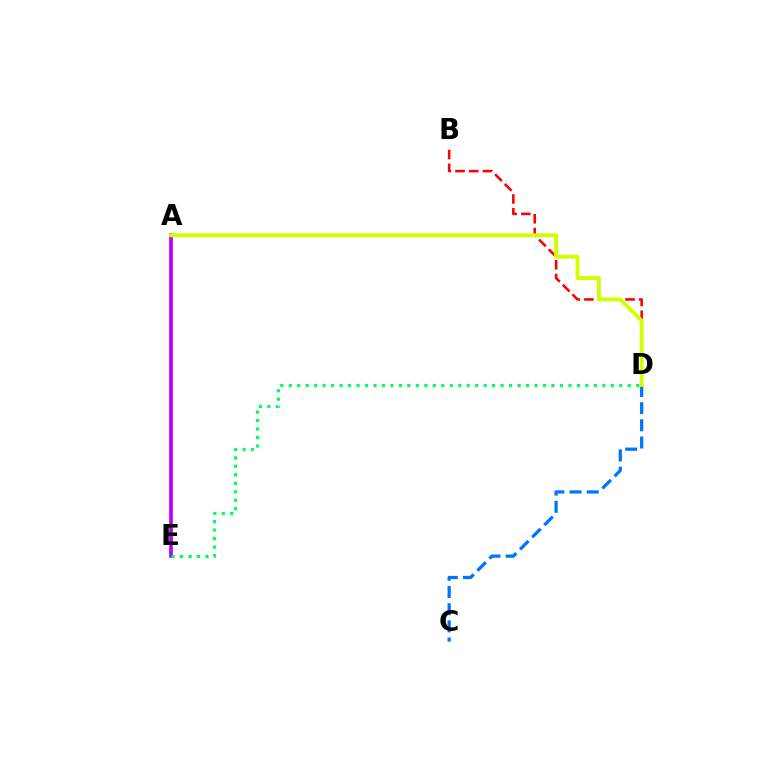{('C', 'D'): [{'color': '#0074ff', 'line_style': 'dashed', 'thickness': 2.33}], ('B', 'D'): [{'color': '#ff0000', 'line_style': 'dashed', 'thickness': 1.86}], ('A', 'E'): [{'color': '#b900ff', 'line_style': 'solid', 'thickness': 2.64}], ('A', 'D'): [{'color': '#d1ff00', 'line_style': 'solid', 'thickness': 2.8}], ('D', 'E'): [{'color': '#00ff5c', 'line_style': 'dotted', 'thickness': 2.3}]}